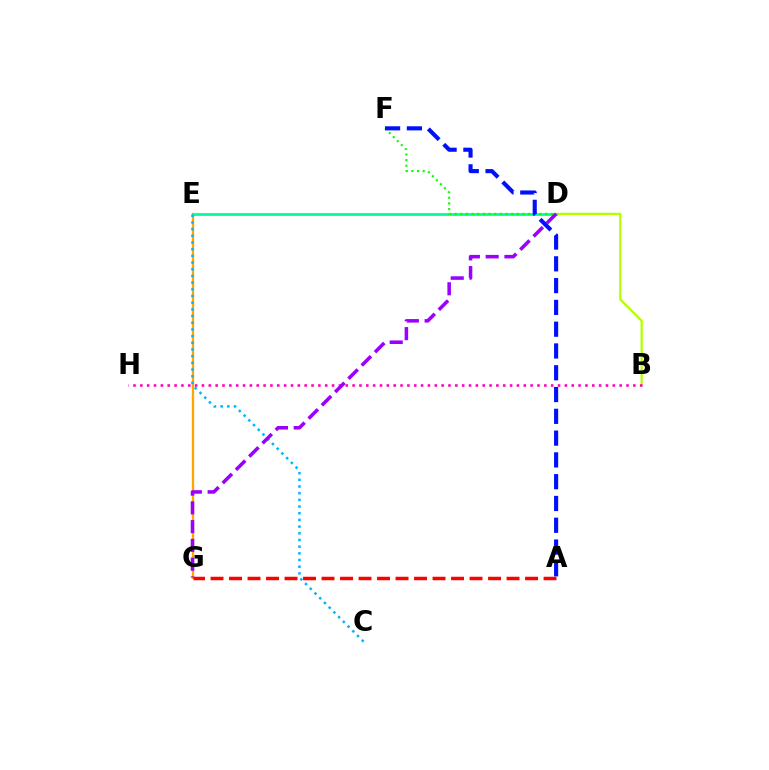{('B', 'D'): [{'color': '#b3ff00', 'line_style': 'solid', 'thickness': 1.63}], ('B', 'H'): [{'color': '#ff00bd', 'line_style': 'dotted', 'thickness': 1.86}], ('E', 'G'): [{'color': '#ffa500', 'line_style': 'solid', 'thickness': 1.65}], ('A', 'G'): [{'color': '#ff0000', 'line_style': 'dashed', 'thickness': 2.51}], ('D', 'E'): [{'color': '#00ff9d', 'line_style': 'solid', 'thickness': 2.01}], ('C', 'E'): [{'color': '#00b5ff', 'line_style': 'dotted', 'thickness': 1.82}], ('D', 'F'): [{'color': '#08ff00', 'line_style': 'dotted', 'thickness': 1.54}], ('D', 'G'): [{'color': '#9b00ff', 'line_style': 'dashed', 'thickness': 2.55}], ('A', 'F'): [{'color': '#0010ff', 'line_style': 'dashed', 'thickness': 2.96}]}